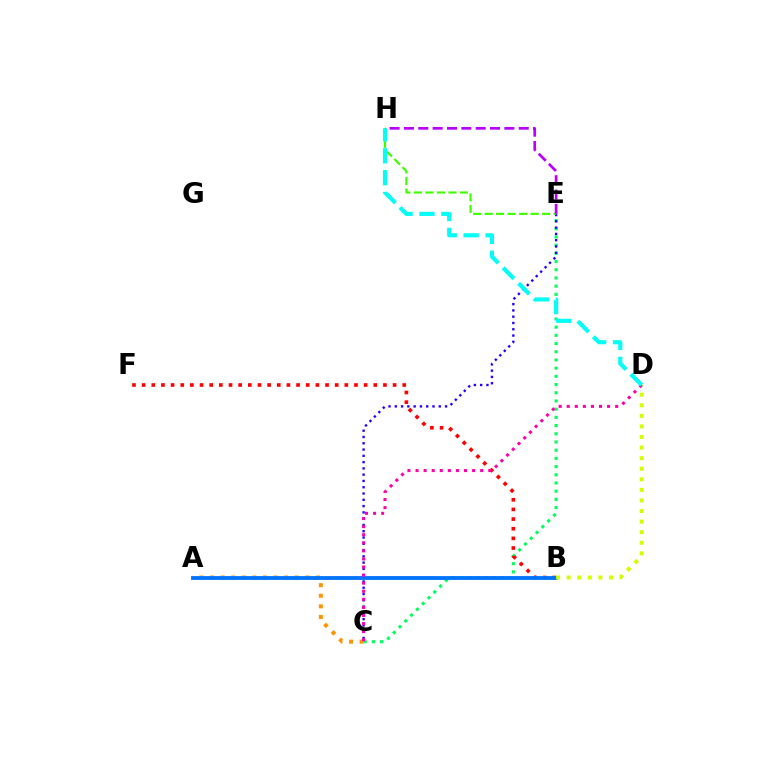{('C', 'E'): [{'color': '#00ff5c', 'line_style': 'dotted', 'thickness': 2.23}, {'color': '#2500ff', 'line_style': 'dotted', 'thickness': 1.71}], ('B', 'F'): [{'color': '#ff0000', 'line_style': 'dotted', 'thickness': 2.62}], ('A', 'C'): [{'color': '#ff9400', 'line_style': 'dotted', 'thickness': 2.88}], ('A', 'B'): [{'color': '#0074ff', 'line_style': 'solid', 'thickness': 2.76}], ('B', 'D'): [{'color': '#d1ff00', 'line_style': 'dotted', 'thickness': 2.87}], ('E', 'H'): [{'color': '#3dff00', 'line_style': 'dashed', 'thickness': 1.56}, {'color': '#b900ff', 'line_style': 'dashed', 'thickness': 1.95}], ('C', 'D'): [{'color': '#ff00ac', 'line_style': 'dotted', 'thickness': 2.2}], ('D', 'H'): [{'color': '#00fff6', 'line_style': 'dashed', 'thickness': 2.97}]}